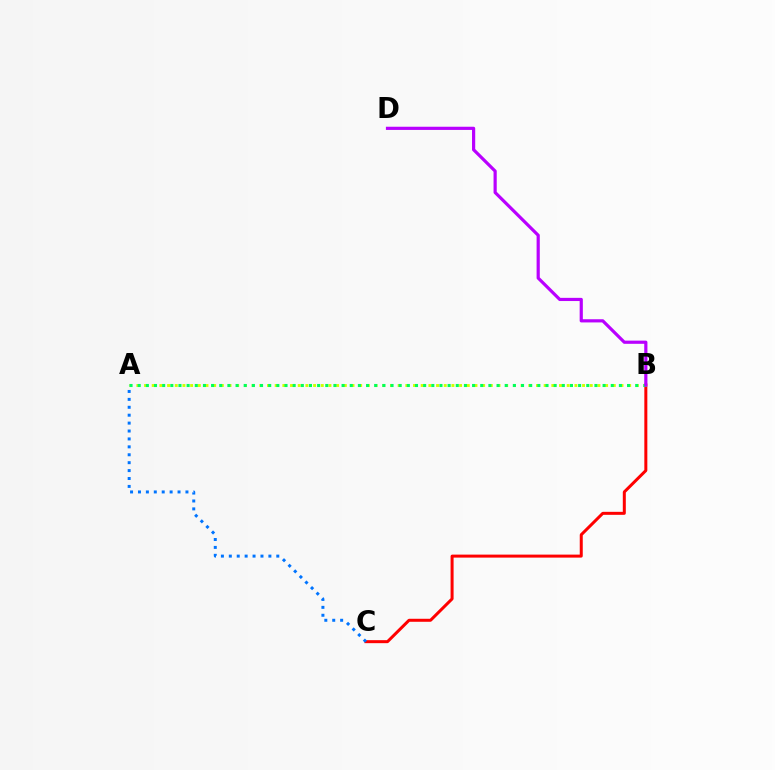{('B', 'C'): [{'color': '#ff0000', 'line_style': 'solid', 'thickness': 2.16}], ('A', 'B'): [{'color': '#d1ff00', 'line_style': 'dotted', 'thickness': 2.09}, {'color': '#00ff5c', 'line_style': 'dotted', 'thickness': 2.22}], ('A', 'C'): [{'color': '#0074ff', 'line_style': 'dotted', 'thickness': 2.15}], ('B', 'D'): [{'color': '#b900ff', 'line_style': 'solid', 'thickness': 2.29}]}